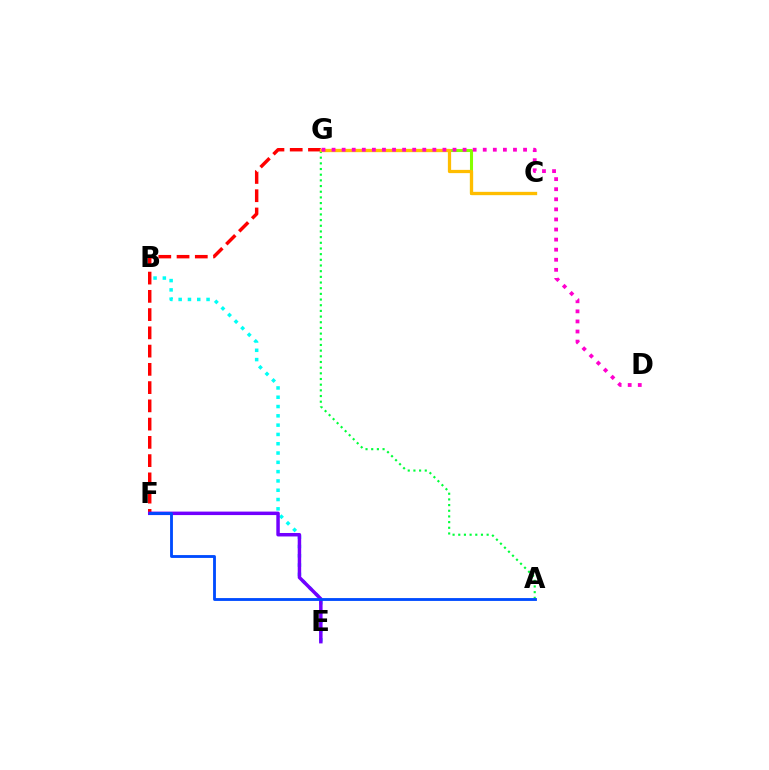{('B', 'E'): [{'color': '#00fff6', 'line_style': 'dotted', 'thickness': 2.53}], ('F', 'G'): [{'color': '#ff0000', 'line_style': 'dashed', 'thickness': 2.48}], ('A', 'G'): [{'color': '#00ff39', 'line_style': 'dotted', 'thickness': 1.54}], ('C', 'G'): [{'color': '#84ff00', 'line_style': 'solid', 'thickness': 2.21}, {'color': '#ffbd00', 'line_style': 'solid', 'thickness': 2.34}], ('E', 'F'): [{'color': '#7200ff', 'line_style': 'solid', 'thickness': 2.5}], ('A', 'F'): [{'color': '#004bff', 'line_style': 'solid', 'thickness': 2.05}], ('D', 'G'): [{'color': '#ff00cf', 'line_style': 'dotted', 'thickness': 2.74}]}